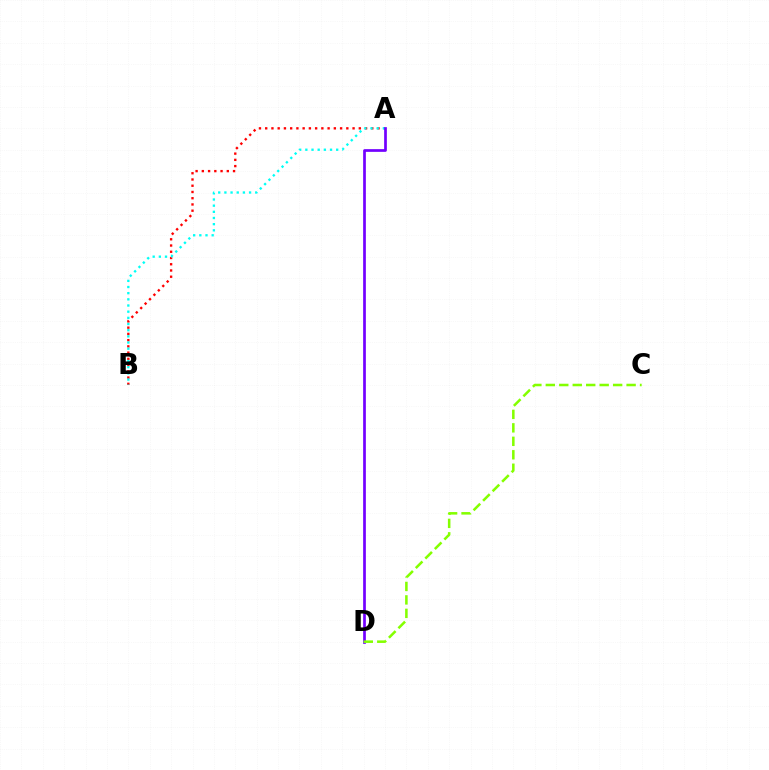{('A', 'B'): [{'color': '#ff0000', 'line_style': 'dotted', 'thickness': 1.7}, {'color': '#00fff6', 'line_style': 'dotted', 'thickness': 1.68}], ('A', 'D'): [{'color': '#7200ff', 'line_style': 'solid', 'thickness': 1.95}], ('C', 'D'): [{'color': '#84ff00', 'line_style': 'dashed', 'thickness': 1.83}]}